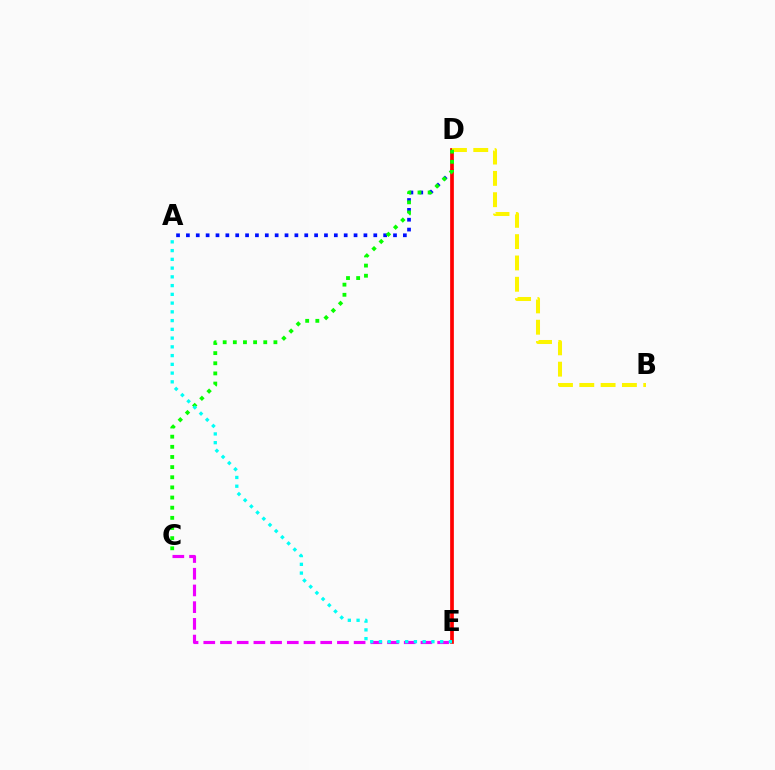{('C', 'E'): [{'color': '#ee00ff', 'line_style': 'dashed', 'thickness': 2.27}], ('A', 'D'): [{'color': '#0010ff', 'line_style': 'dotted', 'thickness': 2.68}], ('D', 'E'): [{'color': '#ff0000', 'line_style': 'solid', 'thickness': 2.67}], ('B', 'D'): [{'color': '#fcf500', 'line_style': 'dashed', 'thickness': 2.9}], ('C', 'D'): [{'color': '#08ff00', 'line_style': 'dotted', 'thickness': 2.76}], ('A', 'E'): [{'color': '#00fff6', 'line_style': 'dotted', 'thickness': 2.38}]}